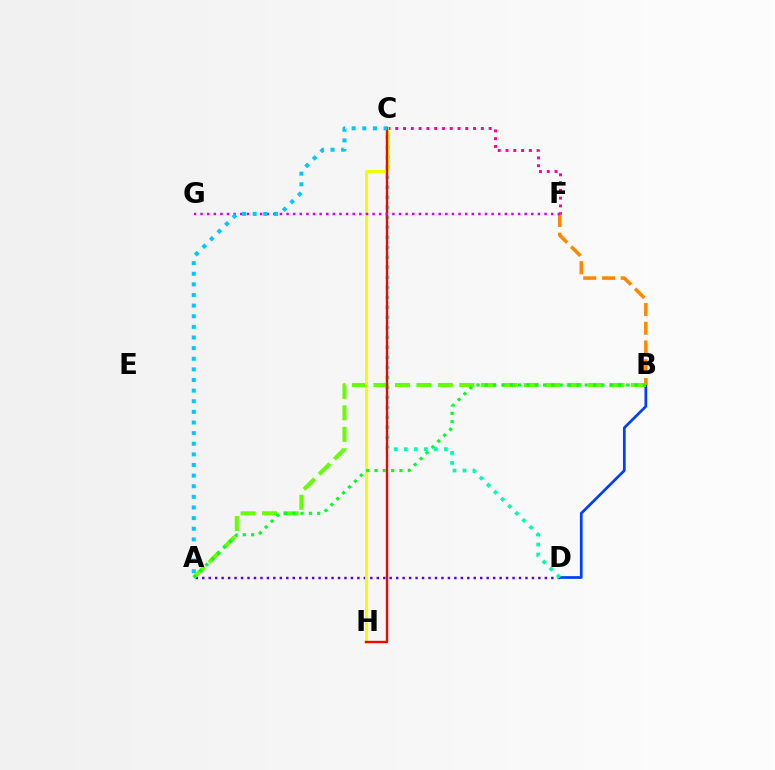{('B', 'D'): [{'color': '#003fff', 'line_style': 'solid', 'thickness': 1.95}], ('A', 'D'): [{'color': '#4f00ff', 'line_style': 'dotted', 'thickness': 1.76}], ('C', 'D'): [{'color': '#00ffaf', 'line_style': 'dotted', 'thickness': 2.72}], ('B', 'F'): [{'color': '#ff8800', 'line_style': 'dashed', 'thickness': 2.55}], ('C', 'F'): [{'color': '#ff00a0', 'line_style': 'dotted', 'thickness': 2.11}], ('A', 'B'): [{'color': '#66ff00', 'line_style': 'dashed', 'thickness': 2.92}, {'color': '#00ff27', 'line_style': 'dotted', 'thickness': 2.26}], ('C', 'H'): [{'color': '#eeff00', 'line_style': 'solid', 'thickness': 2.1}, {'color': '#ff0000', 'line_style': 'solid', 'thickness': 1.7}], ('F', 'G'): [{'color': '#d600ff', 'line_style': 'dotted', 'thickness': 1.8}], ('A', 'C'): [{'color': '#00c7ff', 'line_style': 'dotted', 'thickness': 2.89}]}